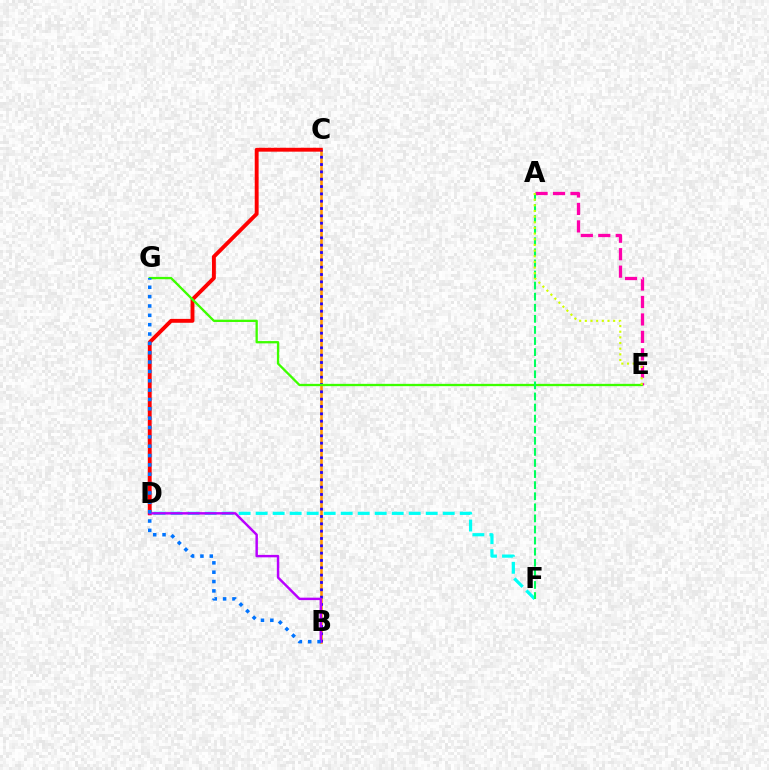{('B', 'C'): [{'color': '#ff9400', 'line_style': 'solid', 'thickness': 1.87}, {'color': '#2500ff', 'line_style': 'dotted', 'thickness': 1.99}], ('C', 'D'): [{'color': '#ff0000', 'line_style': 'solid', 'thickness': 2.8}], ('A', 'E'): [{'color': '#ff00ac', 'line_style': 'dashed', 'thickness': 2.37}, {'color': '#d1ff00', 'line_style': 'dotted', 'thickness': 1.54}], ('D', 'F'): [{'color': '#00fff6', 'line_style': 'dashed', 'thickness': 2.31}], ('E', 'G'): [{'color': '#3dff00', 'line_style': 'solid', 'thickness': 1.66}], ('A', 'F'): [{'color': '#00ff5c', 'line_style': 'dashed', 'thickness': 1.51}], ('B', 'D'): [{'color': '#b900ff', 'line_style': 'solid', 'thickness': 1.76}], ('B', 'G'): [{'color': '#0074ff', 'line_style': 'dotted', 'thickness': 2.54}]}